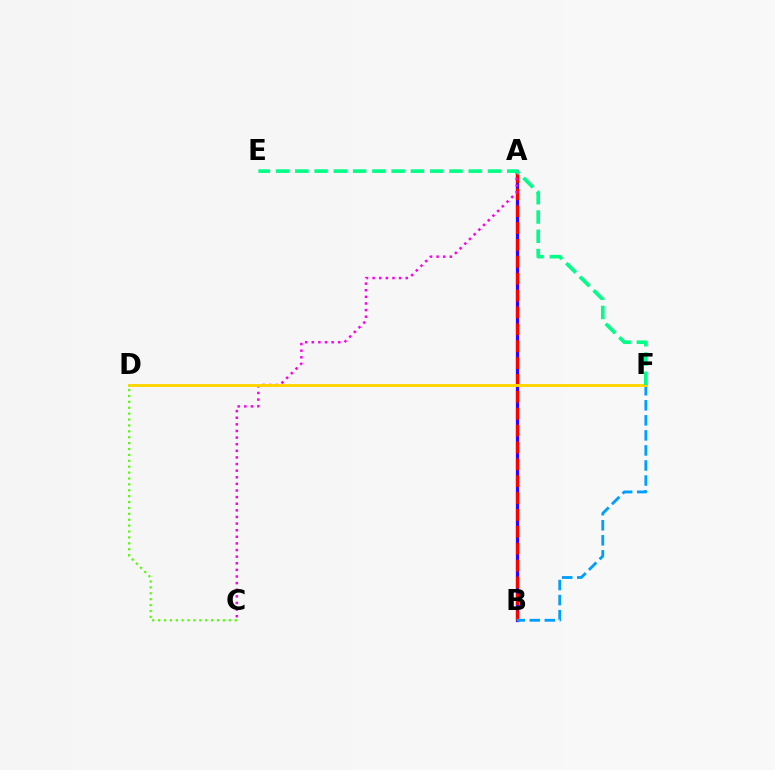{('A', 'B'): [{'color': '#3700ff', 'line_style': 'solid', 'thickness': 2.34}, {'color': '#ff0000', 'line_style': 'dashed', 'thickness': 2.29}], ('B', 'F'): [{'color': '#009eff', 'line_style': 'dashed', 'thickness': 2.04}], ('A', 'C'): [{'color': '#ff00ed', 'line_style': 'dotted', 'thickness': 1.8}], ('D', 'F'): [{'color': '#ffd500', 'line_style': 'solid', 'thickness': 2.09}], ('E', 'F'): [{'color': '#00ff86', 'line_style': 'dashed', 'thickness': 2.62}], ('C', 'D'): [{'color': '#4fff00', 'line_style': 'dotted', 'thickness': 1.6}]}